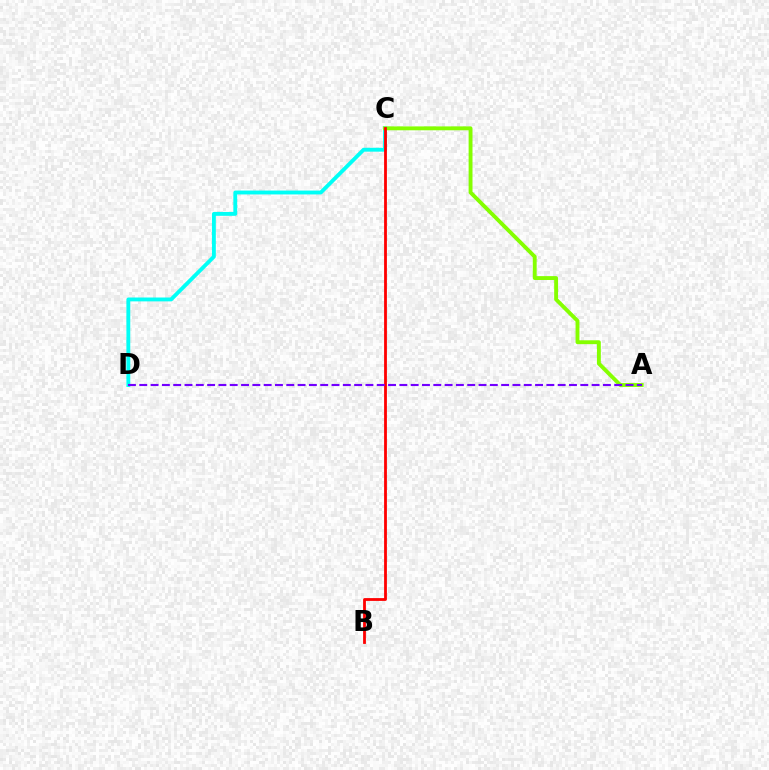{('C', 'D'): [{'color': '#00fff6', 'line_style': 'solid', 'thickness': 2.78}], ('A', 'C'): [{'color': '#84ff00', 'line_style': 'solid', 'thickness': 2.79}], ('B', 'C'): [{'color': '#ff0000', 'line_style': 'solid', 'thickness': 2.02}], ('A', 'D'): [{'color': '#7200ff', 'line_style': 'dashed', 'thickness': 1.54}]}